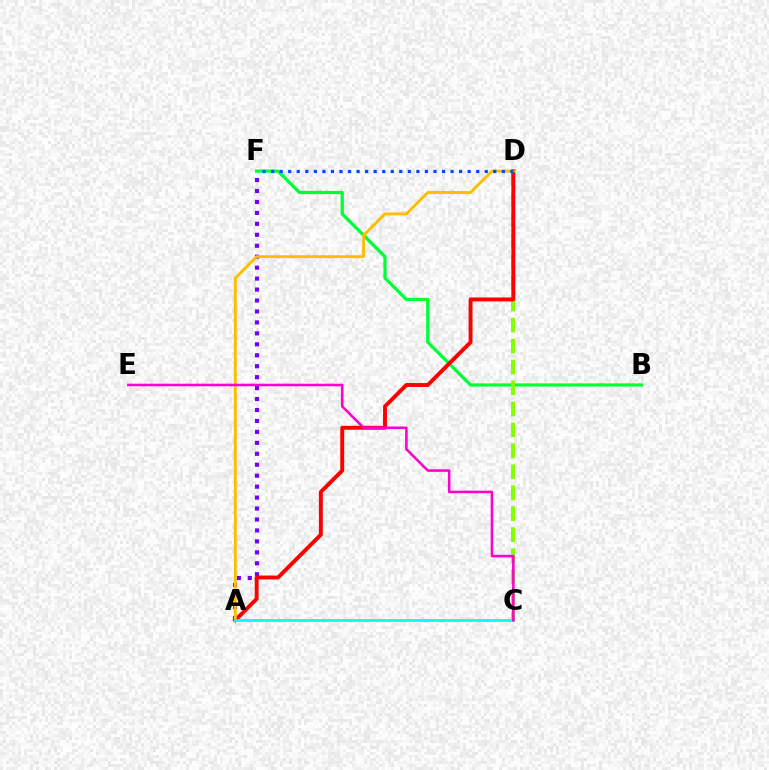{('A', 'F'): [{'color': '#7200ff', 'line_style': 'dotted', 'thickness': 2.97}], ('B', 'F'): [{'color': '#00ff39', 'line_style': 'solid', 'thickness': 2.34}], ('C', 'D'): [{'color': '#84ff00', 'line_style': 'dashed', 'thickness': 2.85}], ('A', 'D'): [{'color': '#ff0000', 'line_style': 'solid', 'thickness': 2.81}, {'color': '#ffbd00', 'line_style': 'solid', 'thickness': 2.08}], ('D', 'F'): [{'color': '#004bff', 'line_style': 'dotted', 'thickness': 2.32}], ('A', 'C'): [{'color': '#00fff6', 'line_style': 'solid', 'thickness': 2.02}], ('C', 'E'): [{'color': '#ff00cf', 'line_style': 'solid', 'thickness': 1.85}]}